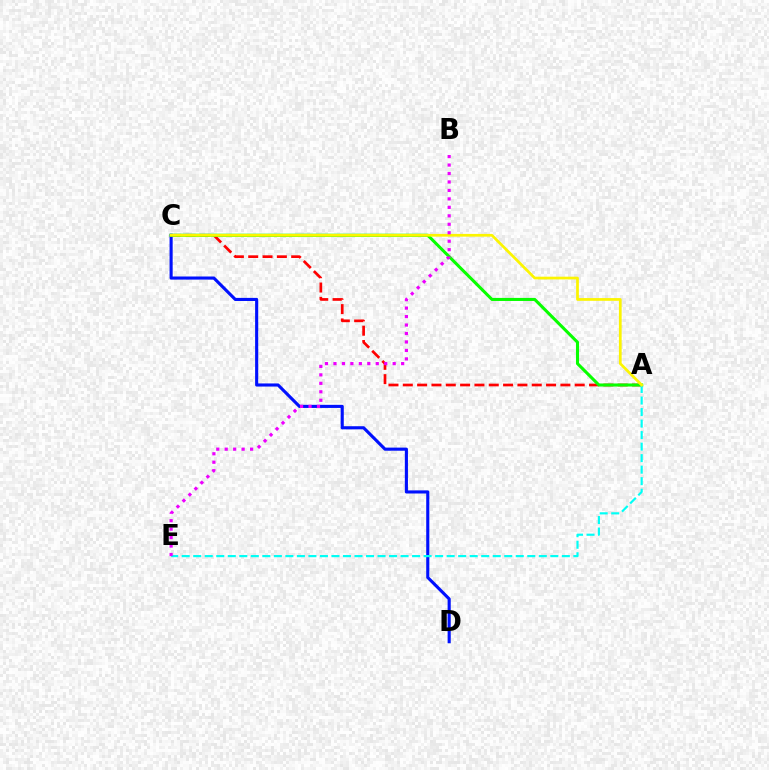{('A', 'C'): [{'color': '#ff0000', 'line_style': 'dashed', 'thickness': 1.95}, {'color': '#08ff00', 'line_style': 'solid', 'thickness': 2.2}, {'color': '#fcf500', 'line_style': 'solid', 'thickness': 1.97}], ('C', 'D'): [{'color': '#0010ff', 'line_style': 'solid', 'thickness': 2.24}], ('A', 'E'): [{'color': '#00fff6', 'line_style': 'dashed', 'thickness': 1.56}], ('B', 'E'): [{'color': '#ee00ff', 'line_style': 'dotted', 'thickness': 2.3}]}